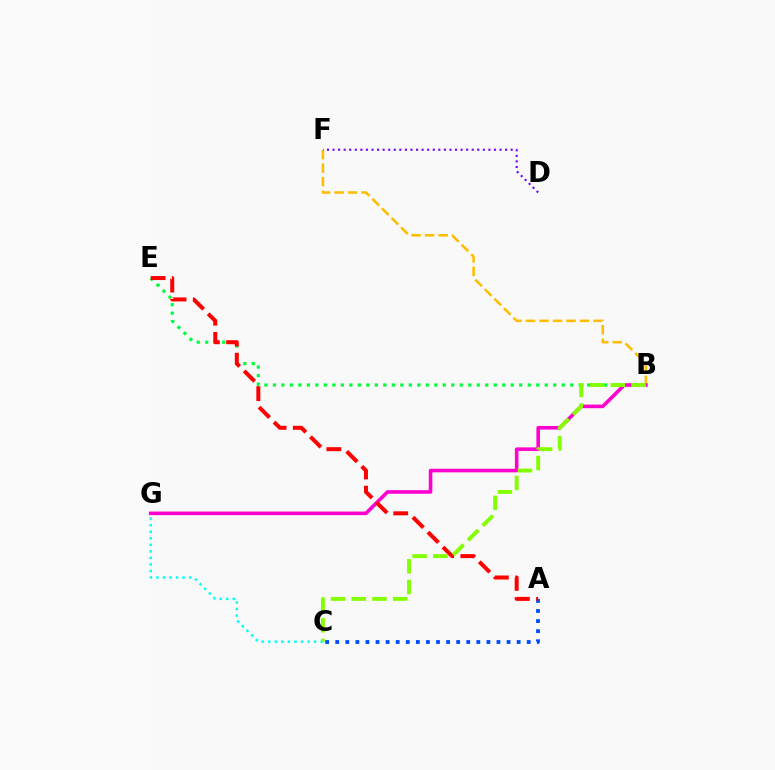{('B', 'F'): [{'color': '#ffbd00', 'line_style': 'dashed', 'thickness': 1.84}], ('B', 'E'): [{'color': '#00ff39', 'line_style': 'dotted', 'thickness': 2.31}], ('D', 'F'): [{'color': '#7200ff', 'line_style': 'dotted', 'thickness': 1.51}], ('B', 'G'): [{'color': '#ff00cf', 'line_style': 'solid', 'thickness': 2.59}], ('C', 'G'): [{'color': '#00fff6', 'line_style': 'dotted', 'thickness': 1.78}], ('A', 'C'): [{'color': '#004bff', 'line_style': 'dotted', 'thickness': 2.74}], ('A', 'E'): [{'color': '#ff0000', 'line_style': 'dashed', 'thickness': 2.88}], ('B', 'C'): [{'color': '#84ff00', 'line_style': 'dashed', 'thickness': 2.82}]}